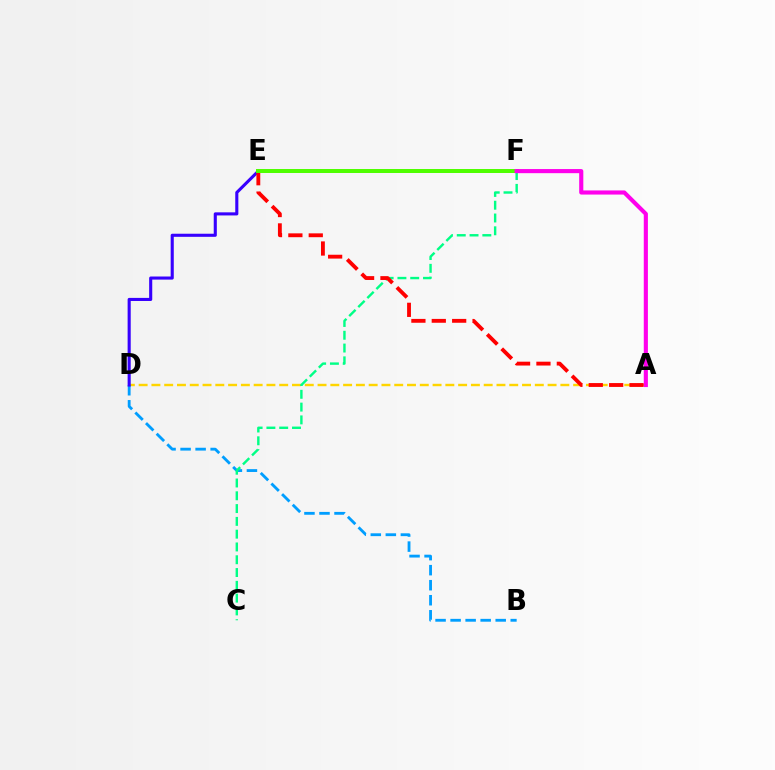{('A', 'D'): [{'color': '#ffd500', 'line_style': 'dashed', 'thickness': 1.74}], ('B', 'D'): [{'color': '#009eff', 'line_style': 'dashed', 'thickness': 2.04}], ('C', 'F'): [{'color': '#00ff86', 'line_style': 'dashed', 'thickness': 1.74}], ('D', 'E'): [{'color': '#3700ff', 'line_style': 'solid', 'thickness': 2.23}], ('A', 'E'): [{'color': '#ff0000', 'line_style': 'dashed', 'thickness': 2.77}], ('E', 'F'): [{'color': '#4fff00', 'line_style': 'solid', 'thickness': 2.86}], ('A', 'F'): [{'color': '#ff00ed', 'line_style': 'solid', 'thickness': 2.97}]}